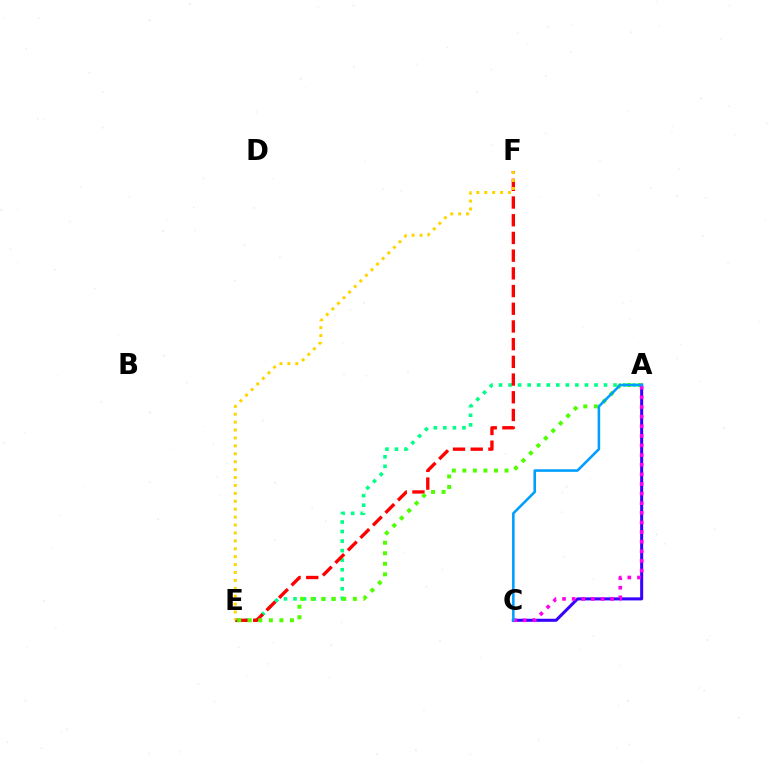{('A', 'C'): [{'color': '#3700ff', 'line_style': 'solid', 'thickness': 2.18}, {'color': '#ff00ed', 'line_style': 'dotted', 'thickness': 2.62}, {'color': '#009eff', 'line_style': 'solid', 'thickness': 1.84}], ('A', 'E'): [{'color': '#00ff86', 'line_style': 'dotted', 'thickness': 2.59}, {'color': '#4fff00', 'line_style': 'dotted', 'thickness': 2.86}], ('E', 'F'): [{'color': '#ff0000', 'line_style': 'dashed', 'thickness': 2.4}, {'color': '#ffd500', 'line_style': 'dotted', 'thickness': 2.15}]}